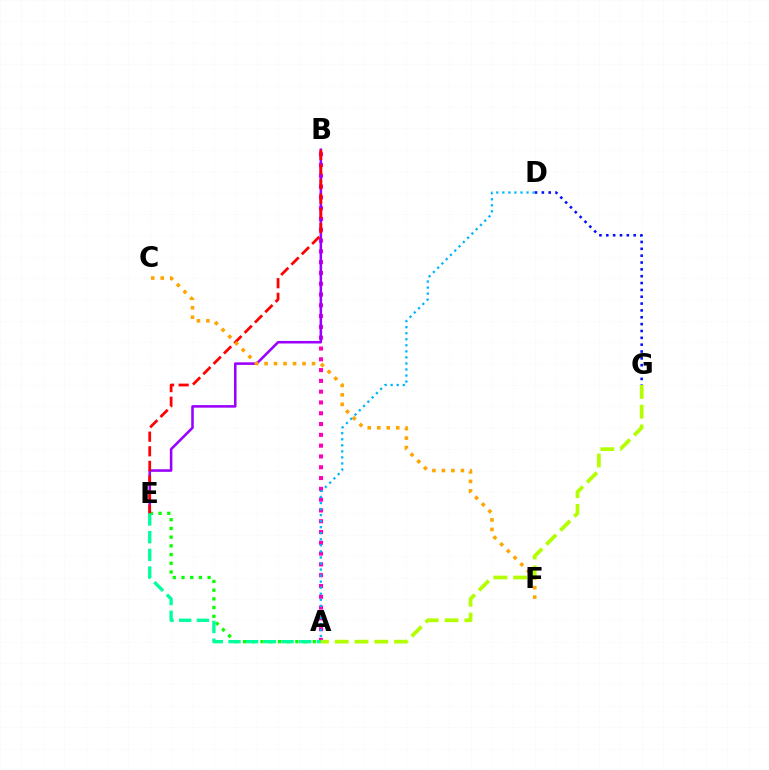{('A', 'B'): [{'color': '#ff00bd', 'line_style': 'dotted', 'thickness': 2.93}], ('B', 'E'): [{'color': '#9b00ff', 'line_style': 'solid', 'thickness': 1.84}, {'color': '#ff0000', 'line_style': 'dashed', 'thickness': 1.98}], ('A', 'E'): [{'color': '#08ff00', 'line_style': 'dotted', 'thickness': 2.37}, {'color': '#00ff9d', 'line_style': 'dashed', 'thickness': 2.4}], ('D', 'G'): [{'color': '#0010ff', 'line_style': 'dotted', 'thickness': 1.86}], ('C', 'F'): [{'color': '#ffa500', 'line_style': 'dotted', 'thickness': 2.58}], ('A', 'D'): [{'color': '#00b5ff', 'line_style': 'dotted', 'thickness': 1.64}], ('A', 'G'): [{'color': '#b3ff00', 'line_style': 'dashed', 'thickness': 2.69}]}